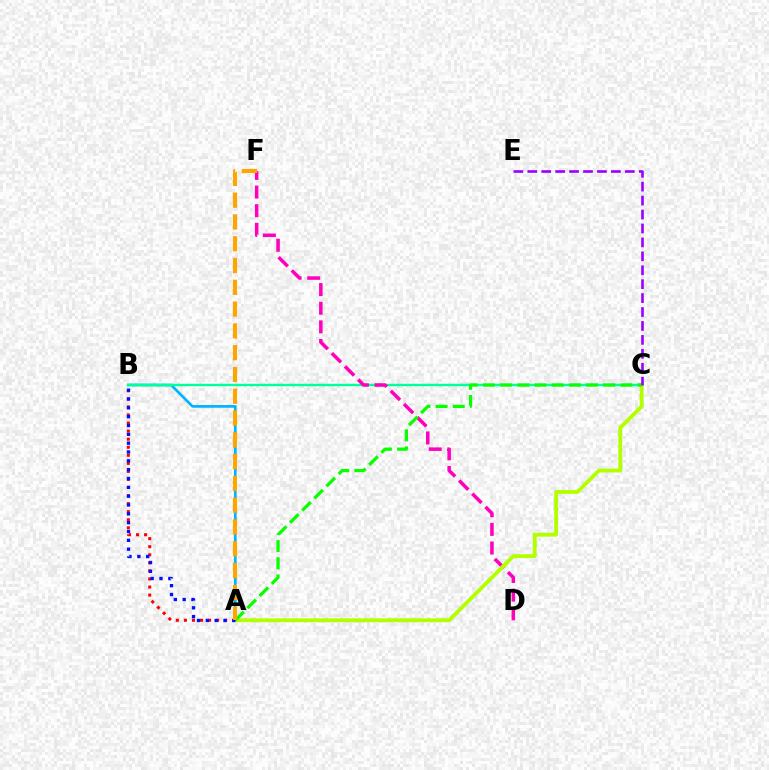{('A', 'B'): [{'color': '#00b5ff', 'line_style': 'solid', 'thickness': 1.94}, {'color': '#ff0000', 'line_style': 'dotted', 'thickness': 2.19}, {'color': '#0010ff', 'line_style': 'dotted', 'thickness': 2.4}], ('B', 'C'): [{'color': '#00ff9d', 'line_style': 'solid', 'thickness': 1.74}], ('D', 'F'): [{'color': '#ff00bd', 'line_style': 'dashed', 'thickness': 2.53}], ('A', 'C'): [{'color': '#b3ff00', 'line_style': 'solid', 'thickness': 2.77}, {'color': '#08ff00', 'line_style': 'dashed', 'thickness': 2.33}], ('A', 'F'): [{'color': '#ffa500', 'line_style': 'dashed', 'thickness': 2.96}], ('C', 'E'): [{'color': '#9b00ff', 'line_style': 'dashed', 'thickness': 1.89}]}